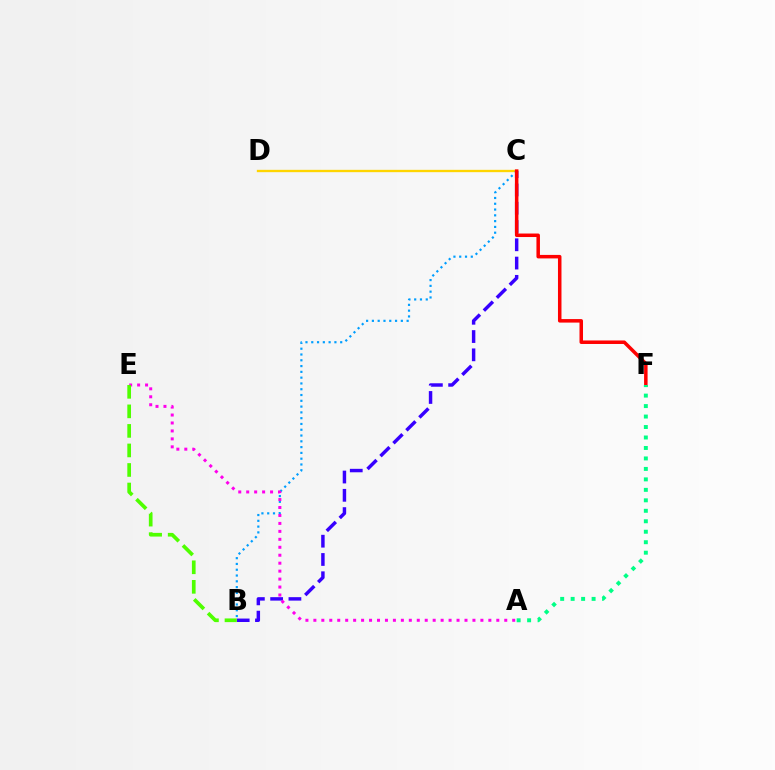{('C', 'D'): [{'color': '#ffd500', 'line_style': 'solid', 'thickness': 1.68}], ('B', 'C'): [{'color': '#3700ff', 'line_style': 'dashed', 'thickness': 2.48}, {'color': '#009eff', 'line_style': 'dotted', 'thickness': 1.57}], ('C', 'F'): [{'color': '#ff0000', 'line_style': 'solid', 'thickness': 2.52}], ('A', 'E'): [{'color': '#ff00ed', 'line_style': 'dotted', 'thickness': 2.16}], ('B', 'E'): [{'color': '#4fff00', 'line_style': 'dashed', 'thickness': 2.65}], ('A', 'F'): [{'color': '#00ff86', 'line_style': 'dotted', 'thickness': 2.85}]}